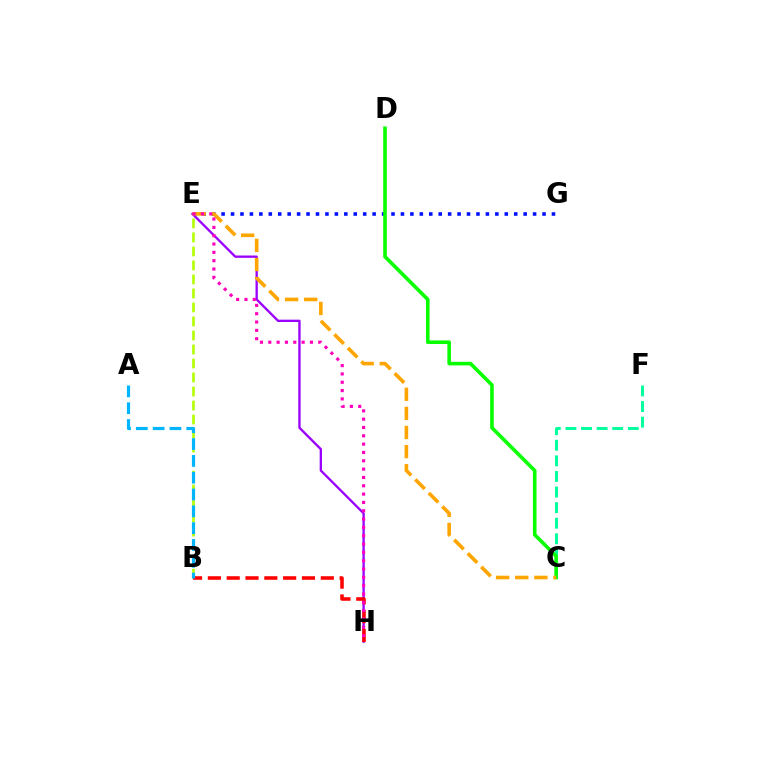{('E', 'H'): [{'color': '#9b00ff', 'line_style': 'solid', 'thickness': 1.68}, {'color': '#ff00bd', 'line_style': 'dotted', 'thickness': 2.26}], ('E', 'G'): [{'color': '#0010ff', 'line_style': 'dotted', 'thickness': 2.56}], ('C', 'F'): [{'color': '#00ff9d', 'line_style': 'dashed', 'thickness': 2.12}], ('B', 'E'): [{'color': '#b3ff00', 'line_style': 'dashed', 'thickness': 1.9}], ('B', 'H'): [{'color': '#ff0000', 'line_style': 'dashed', 'thickness': 2.56}], ('C', 'D'): [{'color': '#08ff00', 'line_style': 'solid', 'thickness': 2.59}], ('C', 'E'): [{'color': '#ffa500', 'line_style': 'dashed', 'thickness': 2.6}], ('A', 'B'): [{'color': '#00b5ff', 'line_style': 'dashed', 'thickness': 2.28}]}